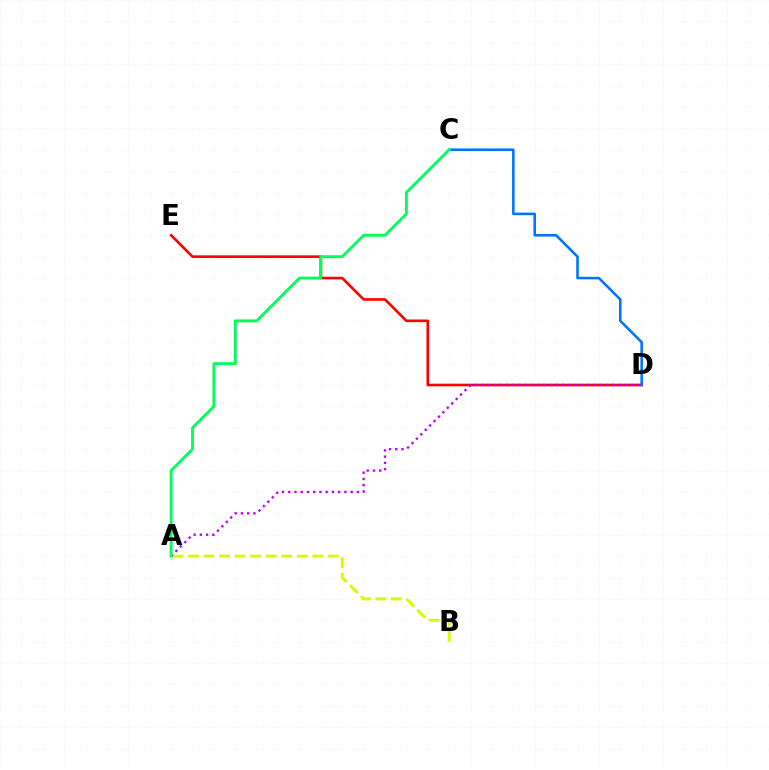{('A', 'B'): [{'color': '#d1ff00', 'line_style': 'dashed', 'thickness': 2.11}], ('D', 'E'): [{'color': '#ff0000', 'line_style': 'solid', 'thickness': 1.9}], ('A', 'D'): [{'color': '#b900ff', 'line_style': 'dotted', 'thickness': 1.7}], ('C', 'D'): [{'color': '#0074ff', 'line_style': 'solid', 'thickness': 1.85}], ('A', 'C'): [{'color': '#00ff5c', 'line_style': 'solid', 'thickness': 2.06}]}